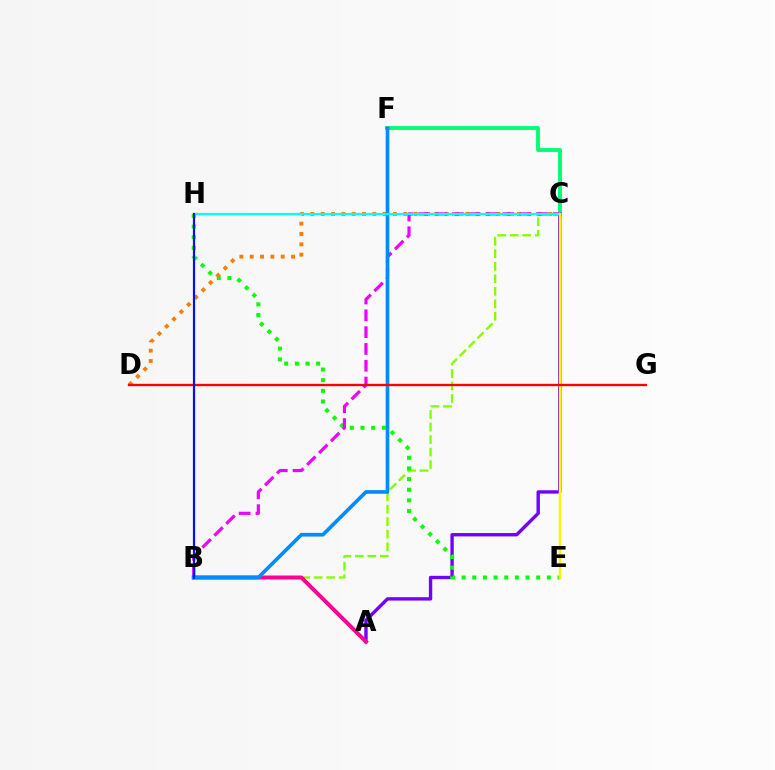{('C', 'F'): [{'color': '#00ff74', 'line_style': 'solid', 'thickness': 2.78}], ('B', 'C'): [{'color': '#84ff00', 'line_style': 'dashed', 'thickness': 1.7}, {'color': '#ee00ff', 'line_style': 'dashed', 'thickness': 2.28}], ('A', 'C'): [{'color': '#7200ff', 'line_style': 'solid', 'thickness': 2.42}], ('E', 'H'): [{'color': '#08ff00', 'line_style': 'dotted', 'thickness': 2.9}], ('C', 'D'): [{'color': '#ff7c00', 'line_style': 'dotted', 'thickness': 2.81}], ('A', 'B'): [{'color': '#ff0094', 'line_style': 'solid', 'thickness': 2.87}], ('B', 'F'): [{'color': '#008cff', 'line_style': 'solid', 'thickness': 2.63}], ('C', 'H'): [{'color': '#00fff6', 'line_style': 'solid', 'thickness': 1.59}], ('C', 'E'): [{'color': '#fcf500', 'line_style': 'solid', 'thickness': 1.8}], ('D', 'G'): [{'color': '#ff0000', 'line_style': 'solid', 'thickness': 1.68}], ('B', 'H'): [{'color': '#0010ff', 'line_style': 'solid', 'thickness': 1.58}]}